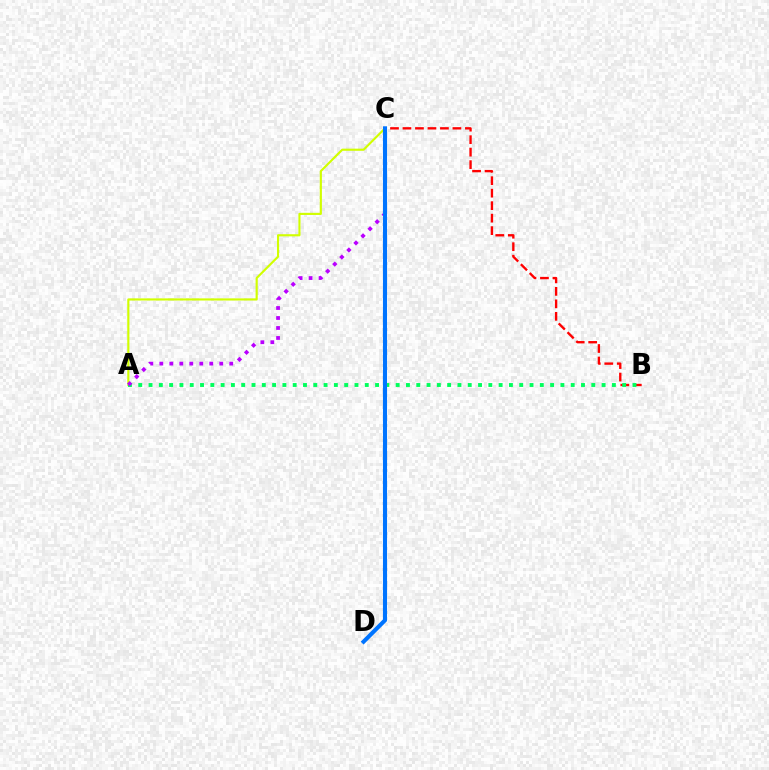{('A', 'C'): [{'color': '#d1ff00', 'line_style': 'solid', 'thickness': 1.55}, {'color': '#b900ff', 'line_style': 'dotted', 'thickness': 2.71}], ('B', 'C'): [{'color': '#ff0000', 'line_style': 'dashed', 'thickness': 1.7}], ('A', 'B'): [{'color': '#00ff5c', 'line_style': 'dotted', 'thickness': 2.8}], ('C', 'D'): [{'color': '#0074ff', 'line_style': 'solid', 'thickness': 2.94}]}